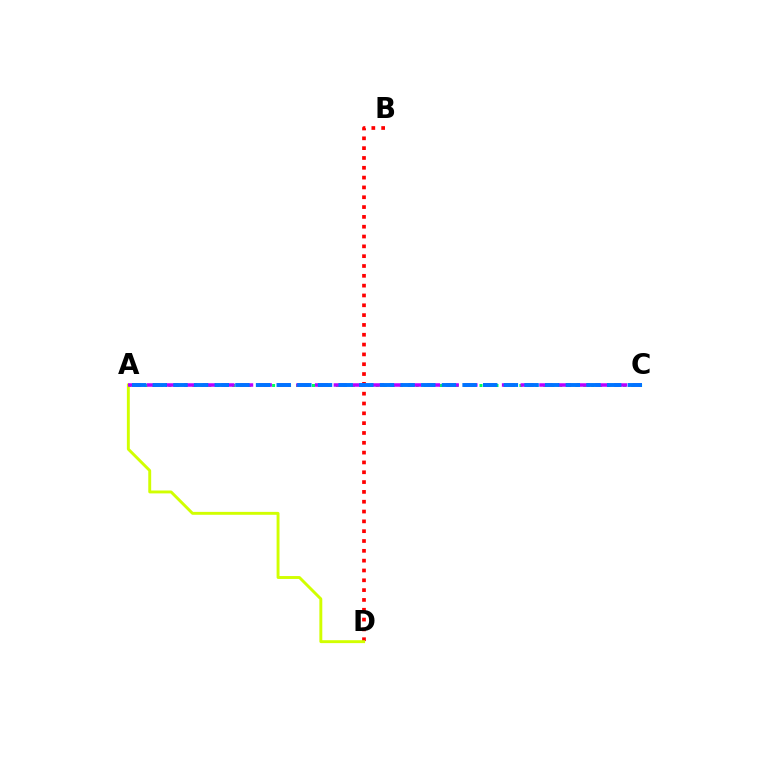{('B', 'D'): [{'color': '#ff0000', 'line_style': 'dotted', 'thickness': 2.67}], ('A', 'C'): [{'color': '#00ff5c', 'line_style': 'dotted', 'thickness': 2.17}, {'color': '#b900ff', 'line_style': 'dashed', 'thickness': 2.54}, {'color': '#0074ff', 'line_style': 'dashed', 'thickness': 2.81}], ('A', 'D'): [{'color': '#d1ff00', 'line_style': 'solid', 'thickness': 2.09}]}